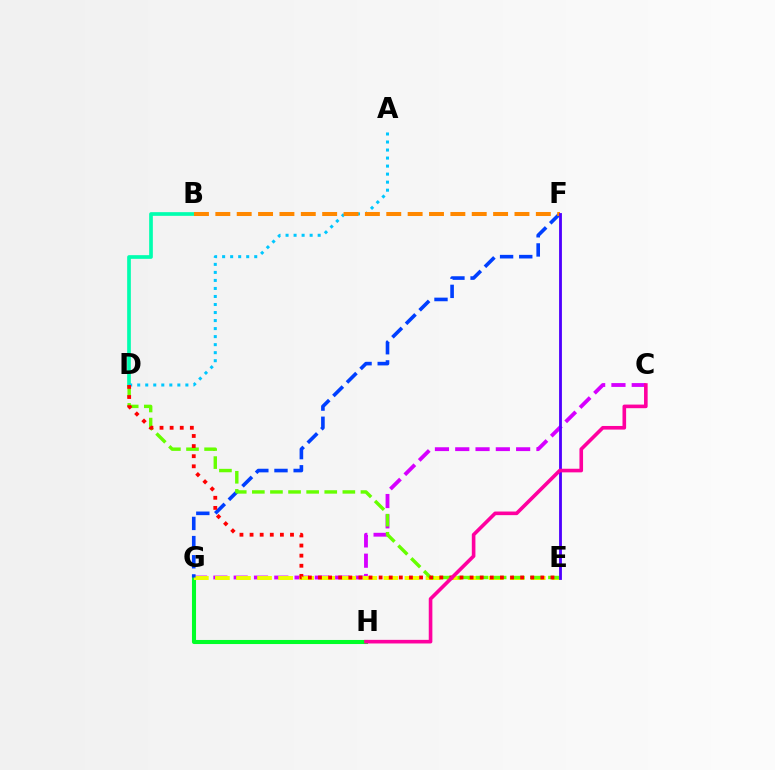{('G', 'H'): [{'color': '#00ff27', 'line_style': 'solid', 'thickness': 2.93}], ('C', 'G'): [{'color': '#d600ff', 'line_style': 'dashed', 'thickness': 2.76}], ('B', 'D'): [{'color': '#00ffaf', 'line_style': 'solid', 'thickness': 2.65}], ('A', 'D'): [{'color': '#00c7ff', 'line_style': 'dotted', 'thickness': 2.18}], ('E', 'G'): [{'color': '#eeff00', 'line_style': 'dashed', 'thickness': 2.86}], ('F', 'G'): [{'color': '#003fff', 'line_style': 'dashed', 'thickness': 2.6}], ('D', 'E'): [{'color': '#66ff00', 'line_style': 'dashed', 'thickness': 2.46}, {'color': '#ff0000', 'line_style': 'dotted', 'thickness': 2.75}], ('B', 'F'): [{'color': '#ff8800', 'line_style': 'dashed', 'thickness': 2.9}], ('E', 'F'): [{'color': '#4f00ff', 'line_style': 'solid', 'thickness': 2.04}], ('C', 'H'): [{'color': '#ff00a0', 'line_style': 'solid', 'thickness': 2.6}]}